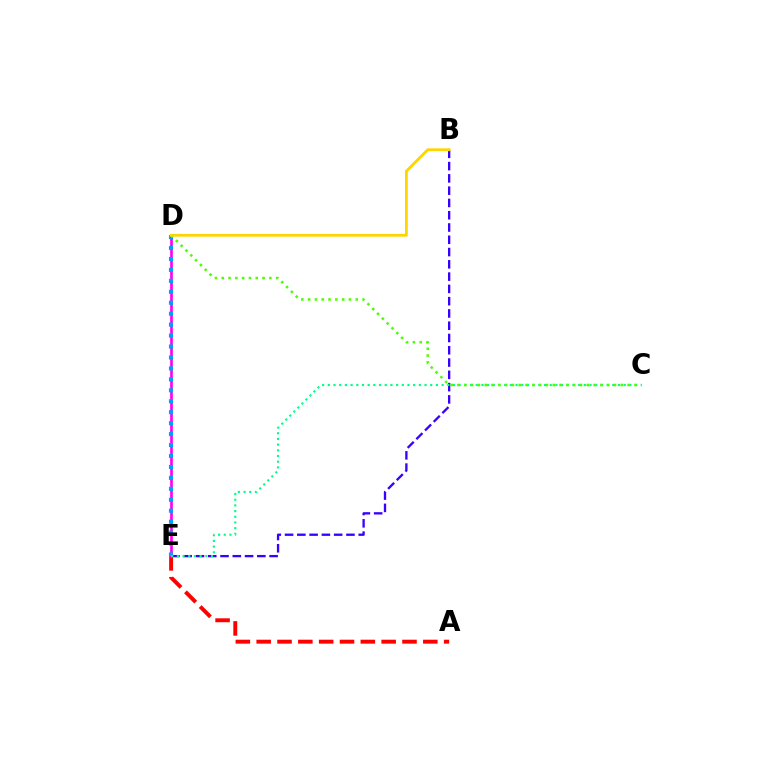{('A', 'E'): [{'color': '#ff0000', 'line_style': 'dashed', 'thickness': 2.83}], ('B', 'E'): [{'color': '#3700ff', 'line_style': 'dashed', 'thickness': 1.67}], ('D', 'E'): [{'color': '#ff00ed', 'line_style': 'solid', 'thickness': 1.91}, {'color': '#009eff', 'line_style': 'dotted', 'thickness': 2.97}], ('C', 'E'): [{'color': '#00ff86', 'line_style': 'dotted', 'thickness': 1.55}], ('C', 'D'): [{'color': '#4fff00', 'line_style': 'dotted', 'thickness': 1.85}], ('B', 'D'): [{'color': '#ffd500', 'line_style': 'solid', 'thickness': 2.03}]}